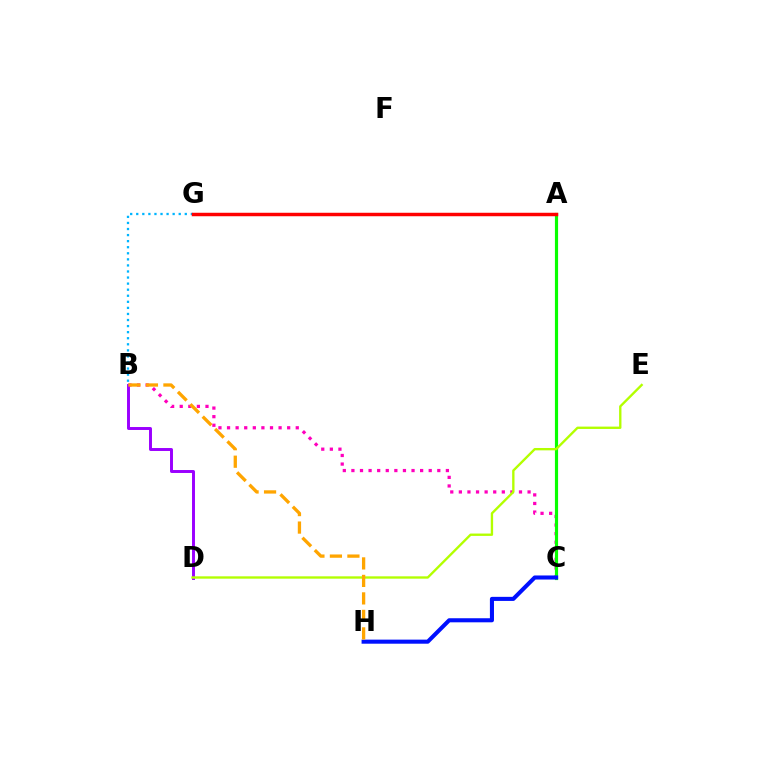{('A', 'C'): [{'color': '#00ff9d', 'line_style': 'dashed', 'thickness': 1.92}, {'color': '#08ff00', 'line_style': 'solid', 'thickness': 2.28}], ('B', 'C'): [{'color': '#ff00bd', 'line_style': 'dotted', 'thickness': 2.33}], ('B', 'G'): [{'color': '#00b5ff', 'line_style': 'dotted', 'thickness': 1.65}], ('A', 'G'): [{'color': '#ff0000', 'line_style': 'solid', 'thickness': 2.5}], ('B', 'D'): [{'color': '#9b00ff', 'line_style': 'solid', 'thickness': 2.12}], ('C', 'H'): [{'color': '#0010ff', 'line_style': 'solid', 'thickness': 2.93}], ('D', 'E'): [{'color': '#b3ff00', 'line_style': 'solid', 'thickness': 1.7}], ('B', 'H'): [{'color': '#ffa500', 'line_style': 'dashed', 'thickness': 2.38}]}